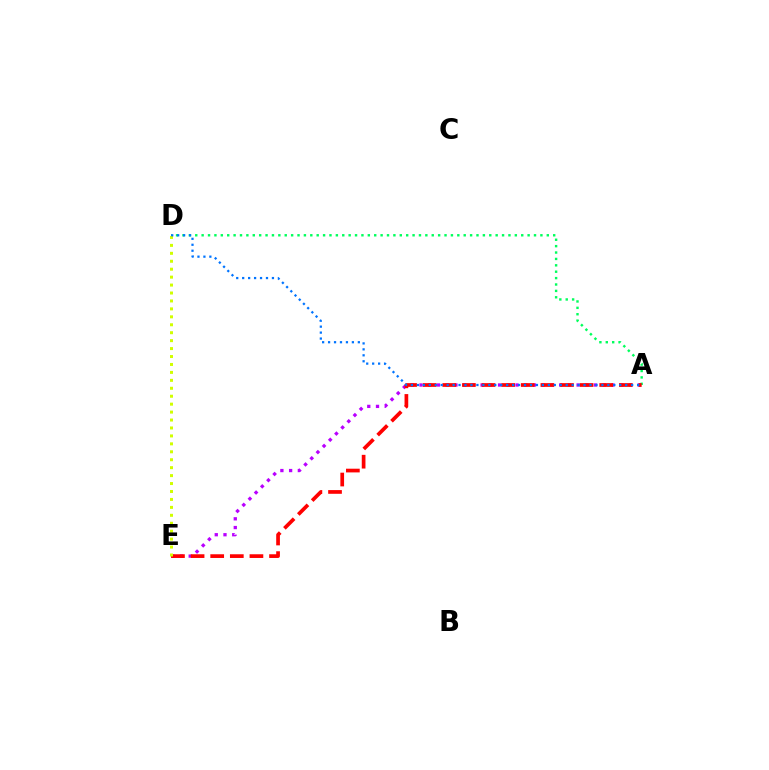{('A', 'D'): [{'color': '#00ff5c', 'line_style': 'dotted', 'thickness': 1.74}, {'color': '#0074ff', 'line_style': 'dotted', 'thickness': 1.62}], ('A', 'E'): [{'color': '#b900ff', 'line_style': 'dotted', 'thickness': 2.37}, {'color': '#ff0000', 'line_style': 'dashed', 'thickness': 2.66}], ('D', 'E'): [{'color': '#d1ff00', 'line_style': 'dotted', 'thickness': 2.16}]}